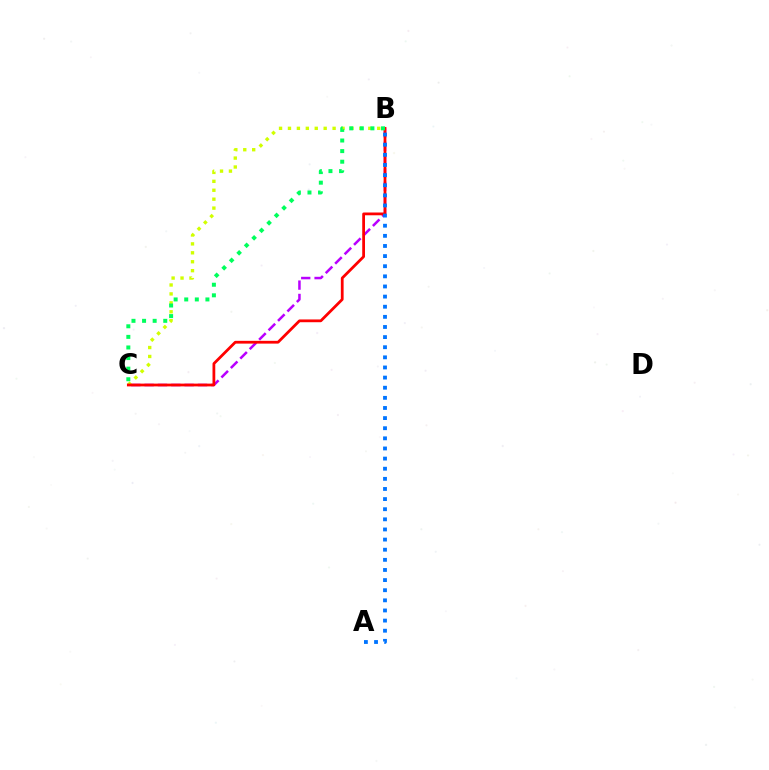{('B', 'C'): [{'color': '#b900ff', 'line_style': 'dashed', 'thickness': 1.81}, {'color': '#d1ff00', 'line_style': 'dotted', 'thickness': 2.43}, {'color': '#ff0000', 'line_style': 'solid', 'thickness': 1.99}, {'color': '#00ff5c', 'line_style': 'dotted', 'thickness': 2.88}], ('A', 'B'): [{'color': '#0074ff', 'line_style': 'dotted', 'thickness': 2.75}]}